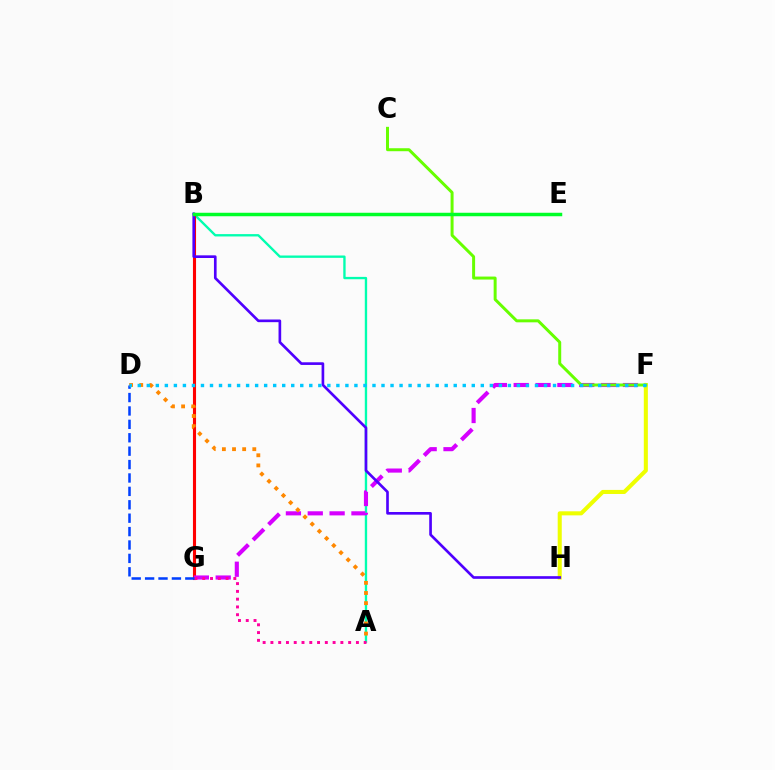{('A', 'B'): [{'color': '#00ffaf', 'line_style': 'solid', 'thickness': 1.69}], ('B', 'G'): [{'color': '#ff0000', 'line_style': 'solid', 'thickness': 2.23}], ('F', 'G'): [{'color': '#d600ff', 'line_style': 'dashed', 'thickness': 2.97}], ('F', 'H'): [{'color': '#eeff00', 'line_style': 'solid', 'thickness': 2.92}], ('A', 'G'): [{'color': '#ff00a0', 'line_style': 'dotted', 'thickness': 2.11}], ('C', 'F'): [{'color': '#66ff00', 'line_style': 'solid', 'thickness': 2.14}], ('A', 'D'): [{'color': '#ff8800', 'line_style': 'dotted', 'thickness': 2.76}], ('B', 'H'): [{'color': '#4f00ff', 'line_style': 'solid', 'thickness': 1.91}], ('D', 'G'): [{'color': '#003fff', 'line_style': 'dashed', 'thickness': 1.82}], ('B', 'E'): [{'color': '#00ff27', 'line_style': 'solid', 'thickness': 2.5}], ('D', 'F'): [{'color': '#00c7ff', 'line_style': 'dotted', 'thickness': 2.45}]}